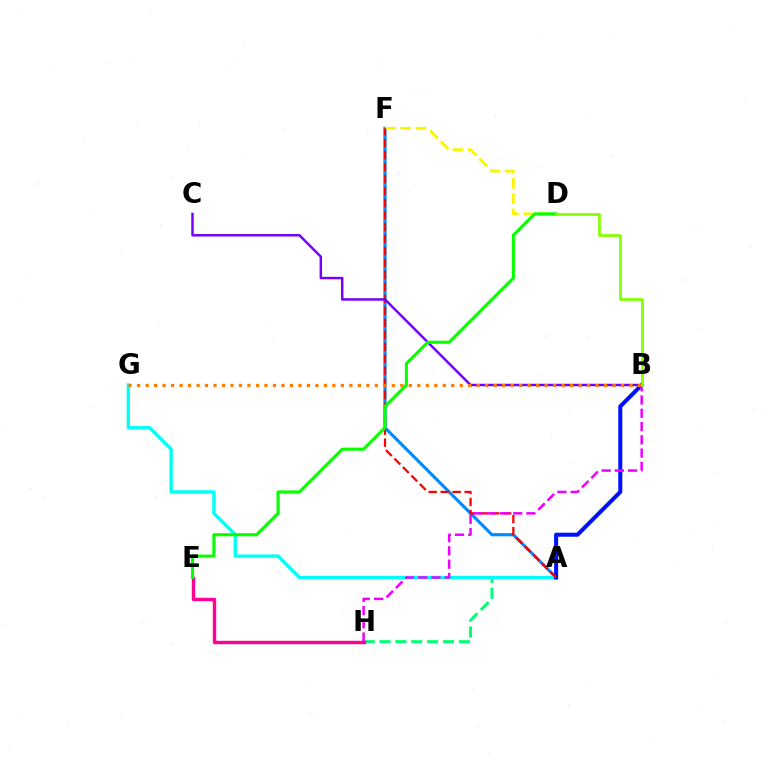{('A', 'H'): [{'color': '#00ff74', 'line_style': 'dashed', 'thickness': 2.16}], ('E', 'H'): [{'color': '#ff0094', 'line_style': 'solid', 'thickness': 2.46}], ('A', 'F'): [{'color': '#008cff', 'line_style': 'solid', 'thickness': 2.29}, {'color': '#ff0000', 'line_style': 'dashed', 'thickness': 1.63}], ('A', 'G'): [{'color': '#00fff6', 'line_style': 'solid', 'thickness': 2.43}], ('A', 'B'): [{'color': '#0010ff', 'line_style': 'solid', 'thickness': 2.91}], ('D', 'F'): [{'color': '#fcf500', 'line_style': 'dashed', 'thickness': 2.08}], ('B', 'C'): [{'color': '#7200ff', 'line_style': 'solid', 'thickness': 1.77}], ('B', 'G'): [{'color': '#ff7c00', 'line_style': 'dotted', 'thickness': 2.31}], ('B', 'H'): [{'color': '#ee00ff', 'line_style': 'dashed', 'thickness': 1.8}], ('D', 'E'): [{'color': '#08ff00', 'line_style': 'solid', 'thickness': 2.23}], ('B', 'D'): [{'color': '#84ff00', 'line_style': 'solid', 'thickness': 1.96}]}